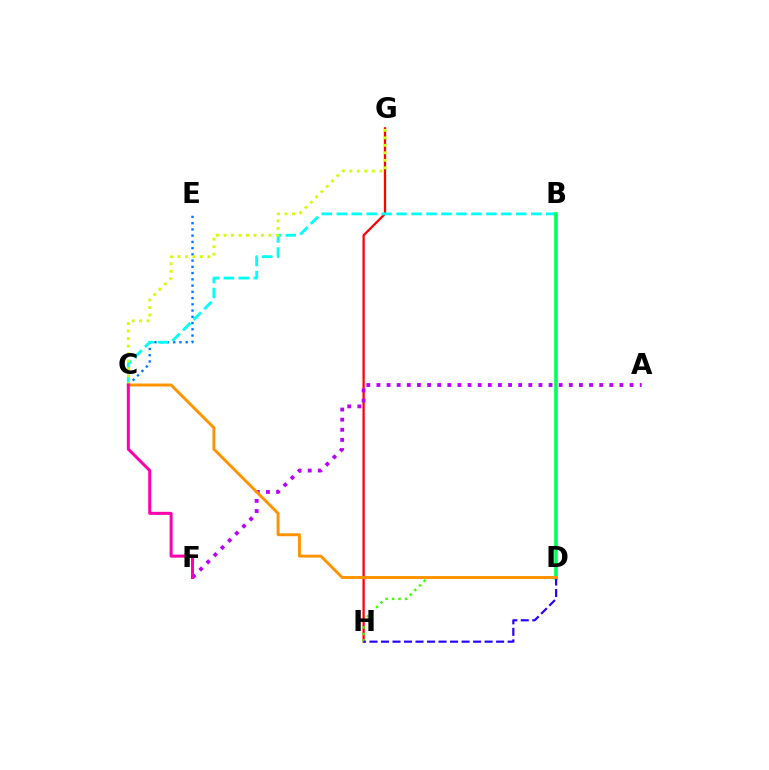{('G', 'H'): [{'color': '#ff0000', 'line_style': 'solid', 'thickness': 1.63}], ('C', 'E'): [{'color': '#0074ff', 'line_style': 'dotted', 'thickness': 1.7}], ('B', 'C'): [{'color': '#00fff6', 'line_style': 'dashed', 'thickness': 2.03}], ('A', 'F'): [{'color': '#b900ff', 'line_style': 'dotted', 'thickness': 2.75}], ('C', 'G'): [{'color': '#d1ff00', 'line_style': 'dotted', 'thickness': 2.04}], ('B', 'D'): [{'color': '#00ff5c', 'line_style': 'solid', 'thickness': 2.61}], ('D', 'H'): [{'color': '#3dff00', 'line_style': 'dotted', 'thickness': 1.76}, {'color': '#2500ff', 'line_style': 'dashed', 'thickness': 1.56}], ('C', 'D'): [{'color': '#ff9400', 'line_style': 'solid', 'thickness': 2.11}], ('C', 'F'): [{'color': '#ff00ac', 'line_style': 'solid', 'thickness': 2.18}]}